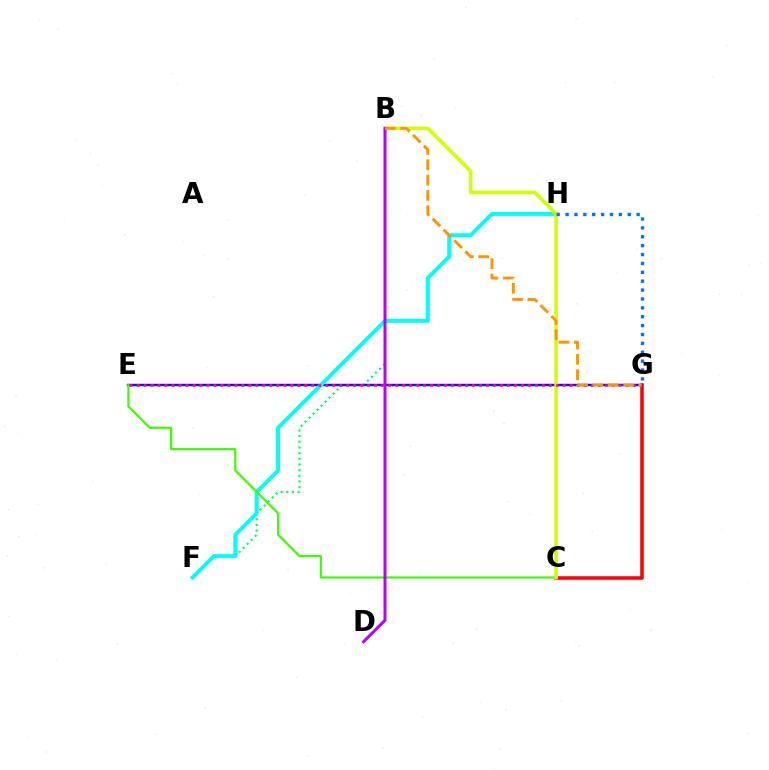{('C', 'G'): [{'color': '#ff0000', 'line_style': 'solid', 'thickness': 2.55}], ('B', 'F'): [{'color': '#00ff5c', 'line_style': 'dotted', 'thickness': 1.54}], ('E', 'G'): [{'color': '#2500ff', 'line_style': 'solid', 'thickness': 1.76}, {'color': '#ff00ac', 'line_style': 'dotted', 'thickness': 1.9}], ('F', 'H'): [{'color': '#00fff6', 'line_style': 'solid', 'thickness': 2.85}], ('C', 'E'): [{'color': '#3dff00', 'line_style': 'solid', 'thickness': 1.58}], ('B', 'C'): [{'color': '#d1ff00', 'line_style': 'solid', 'thickness': 2.57}], ('B', 'D'): [{'color': '#b900ff', 'line_style': 'solid', 'thickness': 2.16}], ('G', 'H'): [{'color': '#0074ff', 'line_style': 'dotted', 'thickness': 2.41}], ('B', 'G'): [{'color': '#ff9400', 'line_style': 'dashed', 'thickness': 2.08}]}